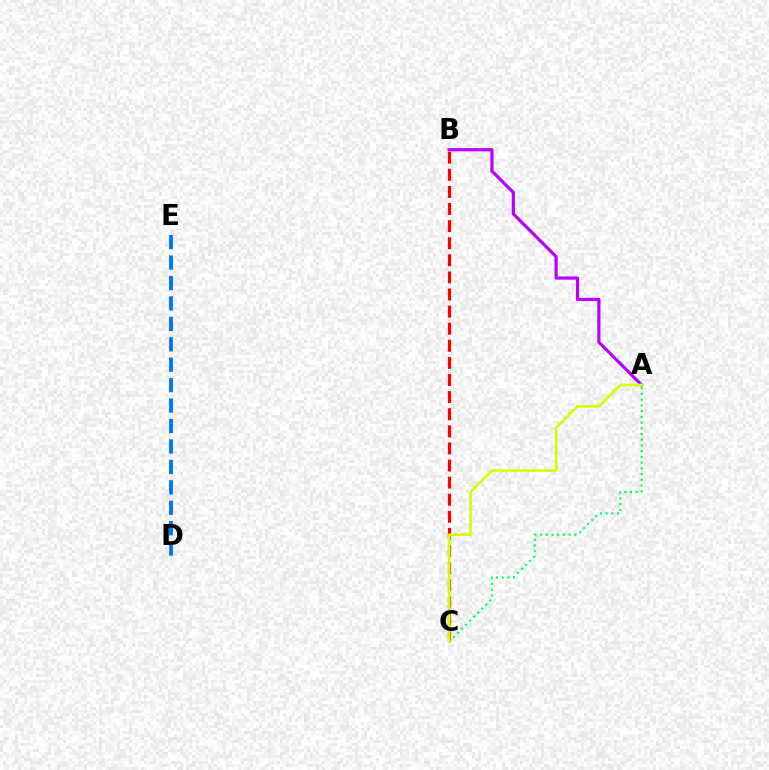{('B', 'C'): [{'color': '#ff0000', 'line_style': 'dashed', 'thickness': 2.32}], ('D', 'E'): [{'color': '#0074ff', 'line_style': 'dashed', 'thickness': 2.78}], ('A', 'B'): [{'color': '#b900ff', 'line_style': 'solid', 'thickness': 2.29}], ('A', 'C'): [{'color': '#00ff5c', 'line_style': 'dotted', 'thickness': 1.55}, {'color': '#d1ff00', 'line_style': 'solid', 'thickness': 1.9}]}